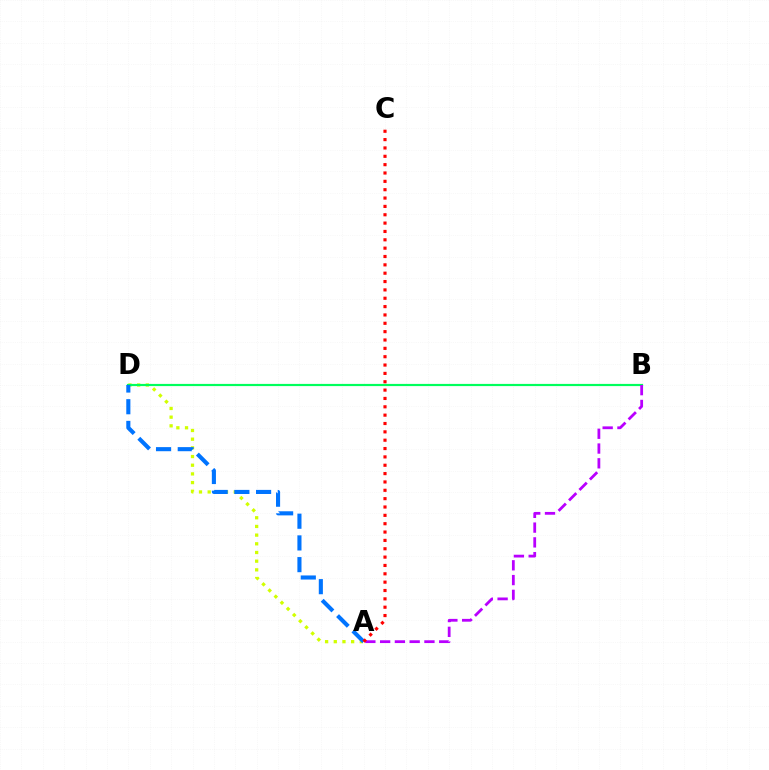{('A', 'D'): [{'color': '#d1ff00', 'line_style': 'dotted', 'thickness': 2.36}, {'color': '#0074ff', 'line_style': 'dashed', 'thickness': 2.95}], ('B', 'D'): [{'color': '#00ff5c', 'line_style': 'solid', 'thickness': 1.57}], ('A', 'B'): [{'color': '#b900ff', 'line_style': 'dashed', 'thickness': 2.01}], ('A', 'C'): [{'color': '#ff0000', 'line_style': 'dotted', 'thickness': 2.27}]}